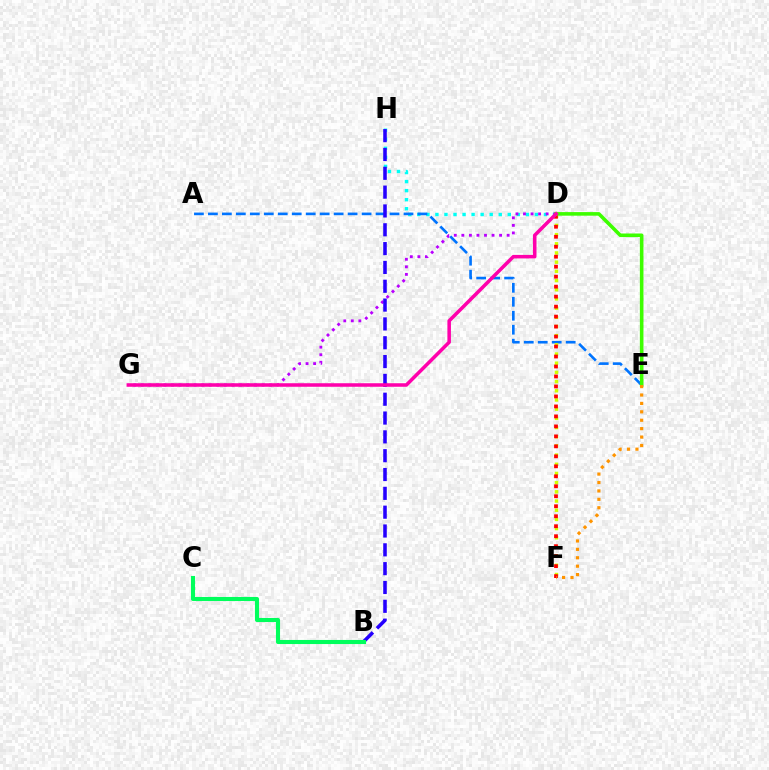{('D', 'H'): [{'color': '#00fff6', 'line_style': 'dotted', 'thickness': 2.46}], ('A', 'E'): [{'color': '#0074ff', 'line_style': 'dashed', 'thickness': 1.9}], ('D', 'G'): [{'color': '#b900ff', 'line_style': 'dotted', 'thickness': 2.05}, {'color': '#ff00ac', 'line_style': 'solid', 'thickness': 2.54}], ('D', 'F'): [{'color': '#d1ff00', 'line_style': 'dotted', 'thickness': 2.5}, {'color': '#ff0000', 'line_style': 'dotted', 'thickness': 2.71}], ('B', 'H'): [{'color': '#2500ff', 'line_style': 'dashed', 'thickness': 2.56}], ('D', 'E'): [{'color': '#3dff00', 'line_style': 'solid', 'thickness': 2.58}], ('B', 'C'): [{'color': '#00ff5c', 'line_style': 'solid', 'thickness': 2.95}], ('E', 'F'): [{'color': '#ff9400', 'line_style': 'dotted', 'thickness': 2.29}]}